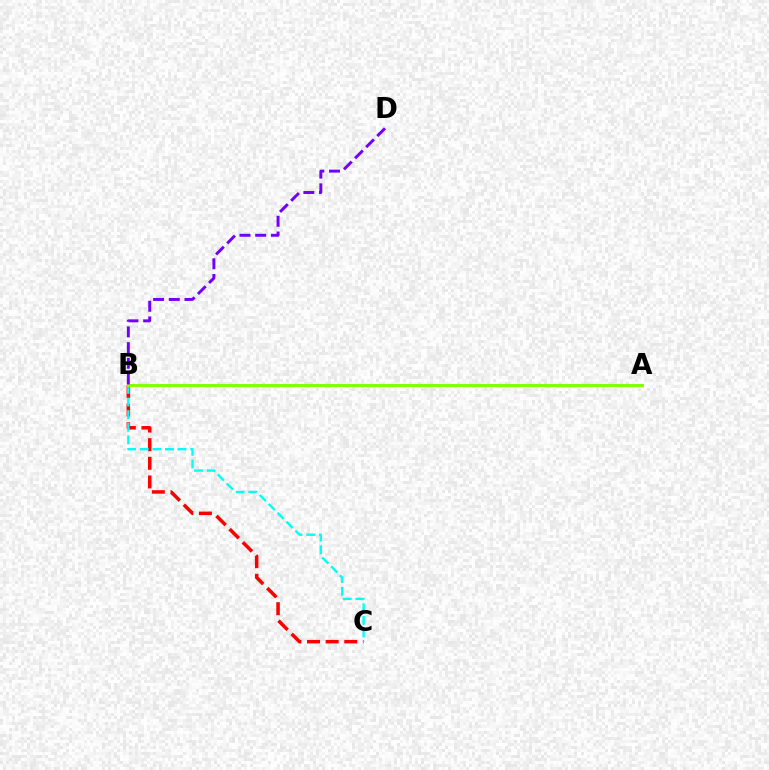{('B', 'C'): [{'color': '#ff0000', 'line_style': 'dashed', 'thickness': 2.53}, {'color': '#00fff6', 'line_style': 'dashed', 'thickness': 1.71}], ('A', 'B'): [{'color': '#84ff00', 'line_style': 'solid', 'thickness': 2.13}], ('B', 'D'): [{'color': '#7200ff', 'line_style': 'dashed', 'thickness': 2.13}]}